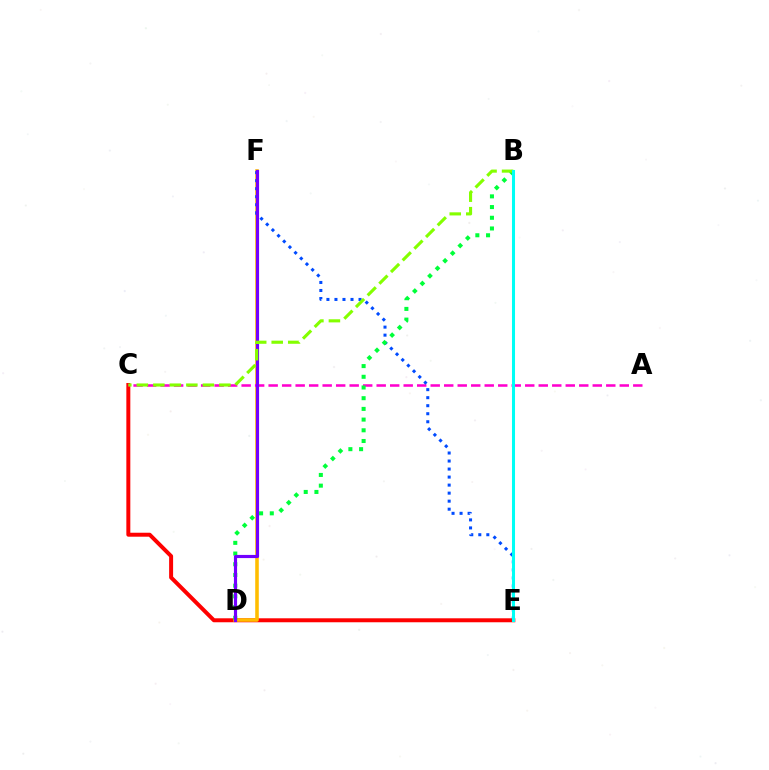{('C', 'E'): [{'color': '#ff0000', 'line_style': 'solid', 'thickness': 2.86}], ('D', 'F'): [{'color': '#ffbd00', 'line_style': 'solid', 'thickness': 2.57}, {'color': '#7200ff', 'line_style': 'solid', 'thickness': 2.27}], ('A', 'C'): [{'color': '#ff00cf', 'line_style': 'dashed', 'thickness': 1.83}], ('E', 'F'): [{'color': '#004bff', 'line_style': 'dotted', 'thickness': 2.18}], ('B', 'D'): [{'color': '#00ff39', 'line_style': 'dotted', 'thickness': 2.91}], ('B', 'C'): [{'color': '#84ff00', 'line_style': 'dashed', 'thickness': 2.24}], ('B', 'E'): [{'color': '#00fff6', 'line_style': 'solid', 'thickness': 2.19}]}